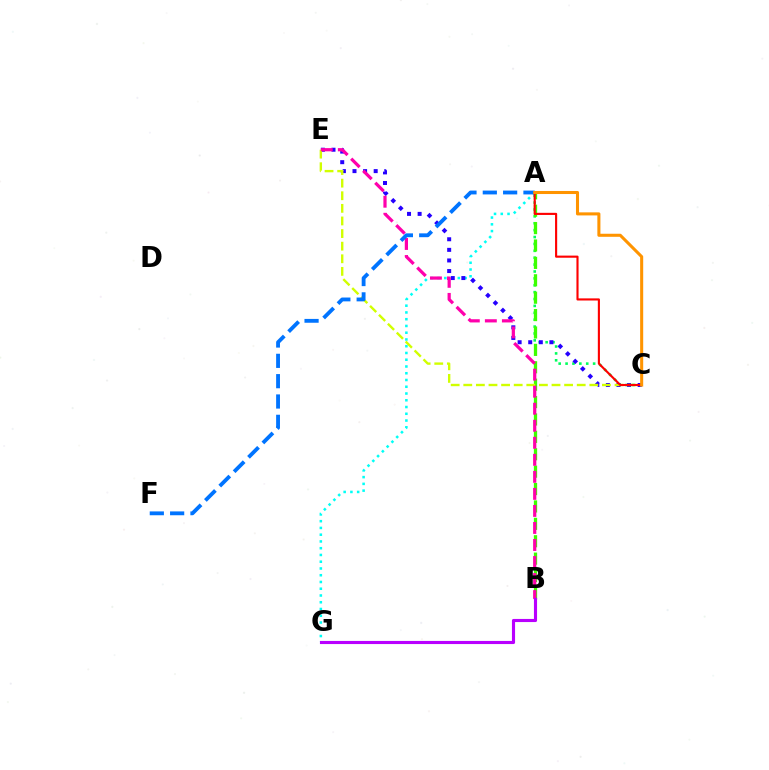{('A', 'C'): [{'color': '#00ff5c', 'line_style': 'dotted', 'thickness': 1.87}, {'color': '#ff0000', 'line_style': 'solid', 'thickness': 1.53}, {'color': '#ff9400', 'line_style': 'solid', 'thickness': 2.2}], ('A', 'G'): [{'color': '#00fff6', 'line_style': 'dotted', 'thickness': 1.84}], ('A', 'B'): [{'color': '#3dff00', 'line_style': 'dashed', 'thickness': 2.36}], ('C', 'E'): [{'color': '#2500ff', 'line_style': 'dotted', 'thickness': 2.88}, {'color': '#d1ff00', 'line_style': 'dashed', 'thickness': 1.71}], ('B', 'E'): [{'color': '#ff00ac', 'line_style': 'dashed', 'thickness': 2.31}], ('A', 'F'): [{'color': '#0074ff', 'line_style': 'dashed', 'thickness': 2.76}], ('B', 'G'): [{'color': '#b900ff', 'line_style': 'solid', 'thickness': 2.25}]}